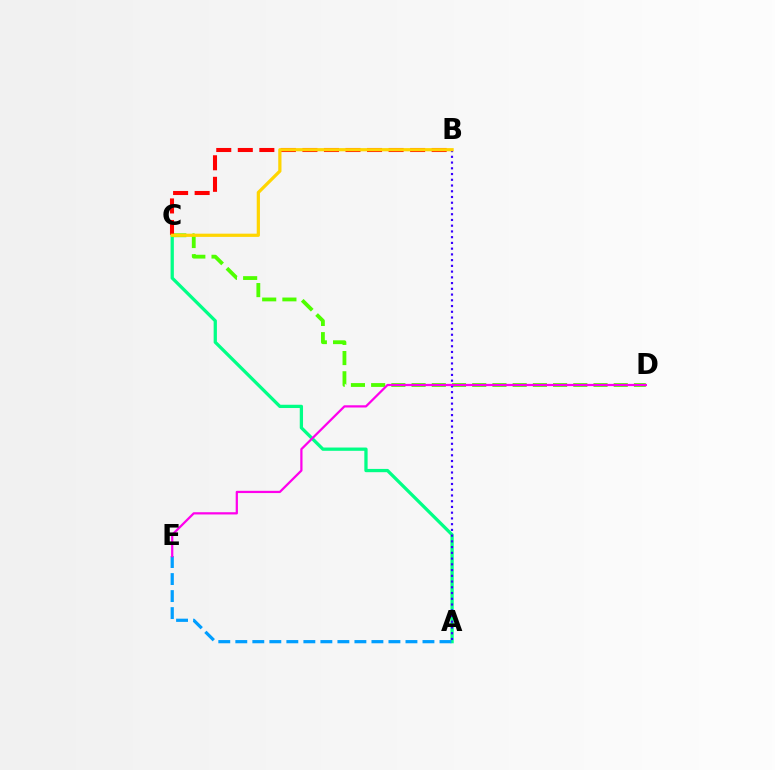{('A', 'C'): [{'color': '#00ff86', 'line_style': 'solid', 'thickness': 2.35}], ('C', 'D'): [{'color': '#4fff00', 'line_style': 'dashed', 'thickness': 2.75}], ('A', 'E'): [{'color': '#009eff', 'line_style': 'dashed', 'thickness': 2.31}], ('A', 'B'): [{'color': '#3700ff', 'line_style': 'dotted', 'thickness': 1.56}], ('B', 'C'): [{'color': '#ff0000', 'line_style': 'dashed', 'thickness': 2.93}, {'color': '#ffd500', 'line_style': 'solid', 'thickness': 2.32}], ('D', 'E'): [{'color': '#ff00ed', 'line_style': 'solid', 'thickness': 1.61}]}